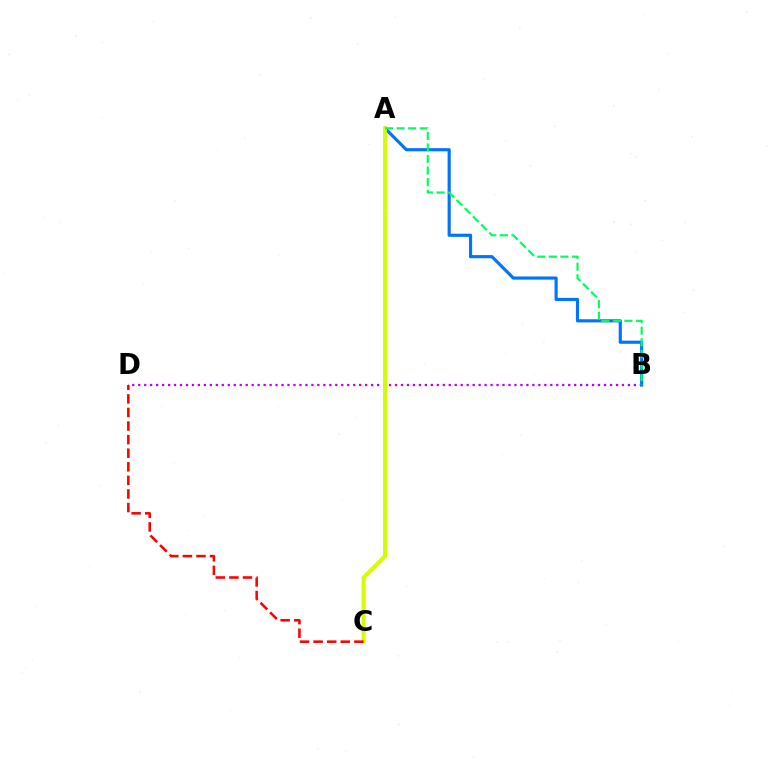{('B', 'D'): [{'color': '#b900ff', 'line_style': 'dotted', 'thickness': 1.62}], ('A', 'B'): [{'color': '#0074ff', 'line_style': 'solid', 'thickness': 2.27}, {'color': '#00ff5c', 'line_style': 'dashed', 'thickness': 1.57}], ('A', 'C'): [{'color': '#d1ff00', 'line_style': 'solid', 'thickness': 2.84}], ('C', 'D'): [{'color': '#ff0000', 'line_style': 'dashed', 'thickness': 1.85}]}